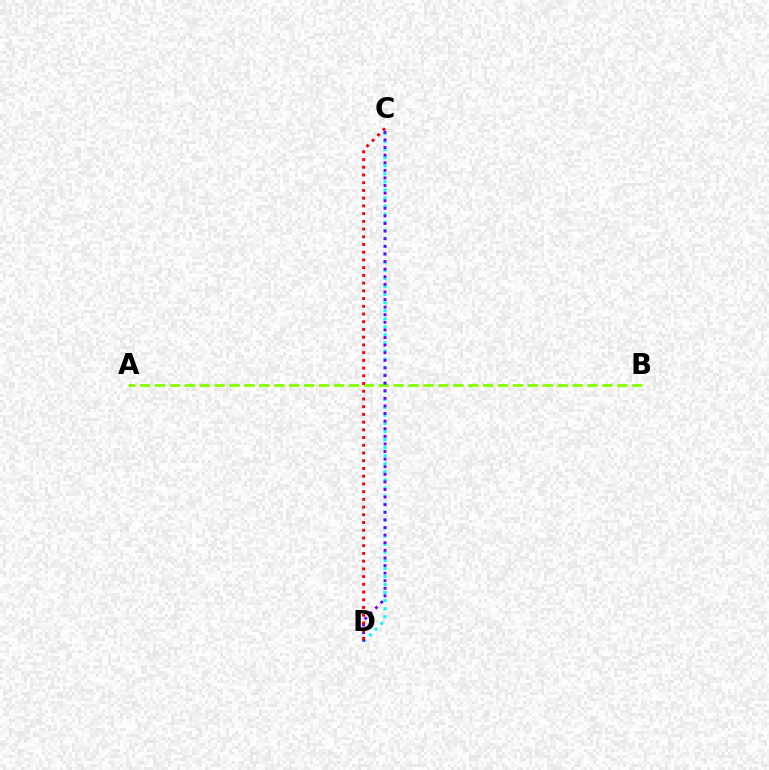{('A', 'B'): [{'color': '#84ff00', 'line_style': 'dashed', 'thickness': 2.03}], ('C', 'D'): [{'color': '#00fff6', 'line_style': 'dotted', 'thickness': 2.19}, {'color': '#7200ff', 'line_style': 'dotted', 'thickness': 2.06}, {'color': '#ff0000', 'line_style': 'dotted', 'thickness': 2.1}]}